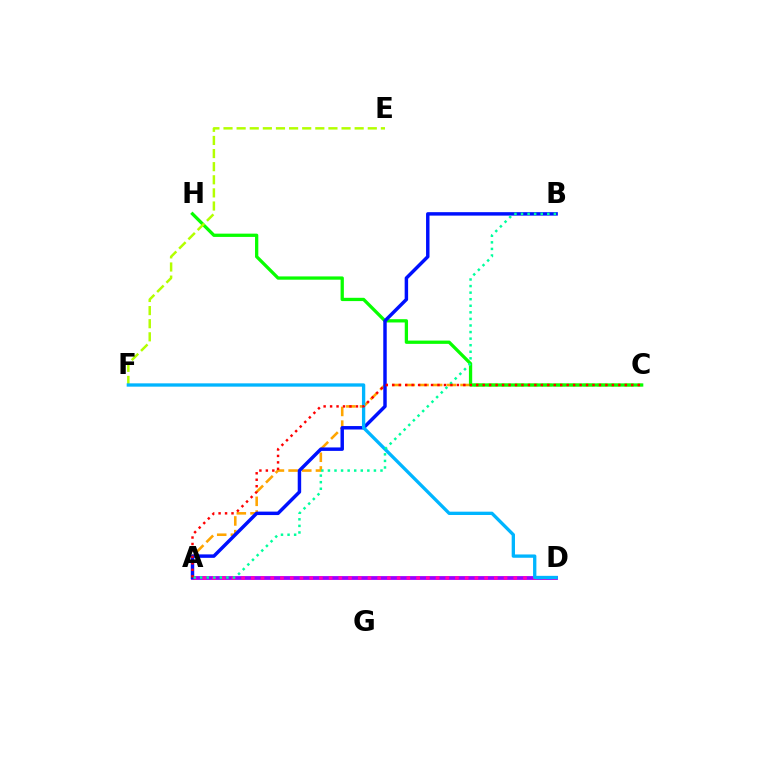{('A', 'C'): [{'color': '#ffa500', 'line_style': 'dashed', 'thickness': 1.86}, {'color': '#ff0000', 'line_style': 'dotted', 'thickness': 1.75}], ('C', 'H'): [{'color': '#08ff00', 'line_style': 'solid', 'thickness': 2.36}], ('A', 'D'): [{'color': '#9b00ff', 'line_style': 'solid', 'thickness': 2.73}, {'color': '#ff00bd', 'line_style': 'dotted', 'thickness': 2.64}], ('A', 'B'): [{'color': '#0010ff', 'line_style': 'solid', 'thickness': 2.49}, {'color': '#00ff9d', 'line_style': 'dotted', 'thickness': 1.79}], ('E', 'F'): [{'color': '#b3ff00', 'line_style': 'dashed', 'thickness': 1.78}], ('D', 'F'): [{'color': '#00b5ff', 'line_style': 'solid', 'thickness': 2.39}]}